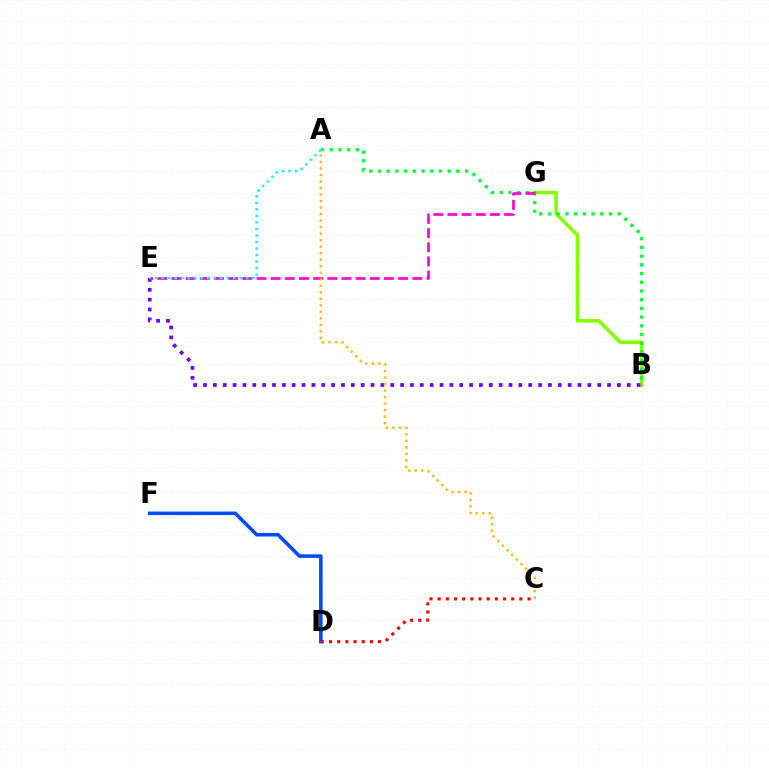{('B', 'G'): [{'color': '#84ff00', 'line_style': 'solid', 'thickness': 2.56}], ('A', 'B'): [{'color': '#00ff39', 'line_style': 'dotted', 'thickness': 2.37}], ('B', 'E'): [{'color': '#7200ff', 'line_style': 'dotted', 'thickness': 2.68}], ('E', 'G'): [{'color': '#ff00cf', 'line_style': 'dashed', 'thickness': 1.92}], ('A', 'C'): [{'color': '#ffbd00', 'line_style': 'dotted', 'thickness': 1.77}], ('A', 'E'): [{'color': '#00fff6', 'line_style': 'dotted', 'thickness': 1.77}], ('D', 'F'): [{'color': '#004bff', 'line_style': 'solid', 'thickness': 2.57}], ('C', 'D'): [{'color': '#ff0000', 'line_style': 'dotted', 'thickness': 2.22}]}